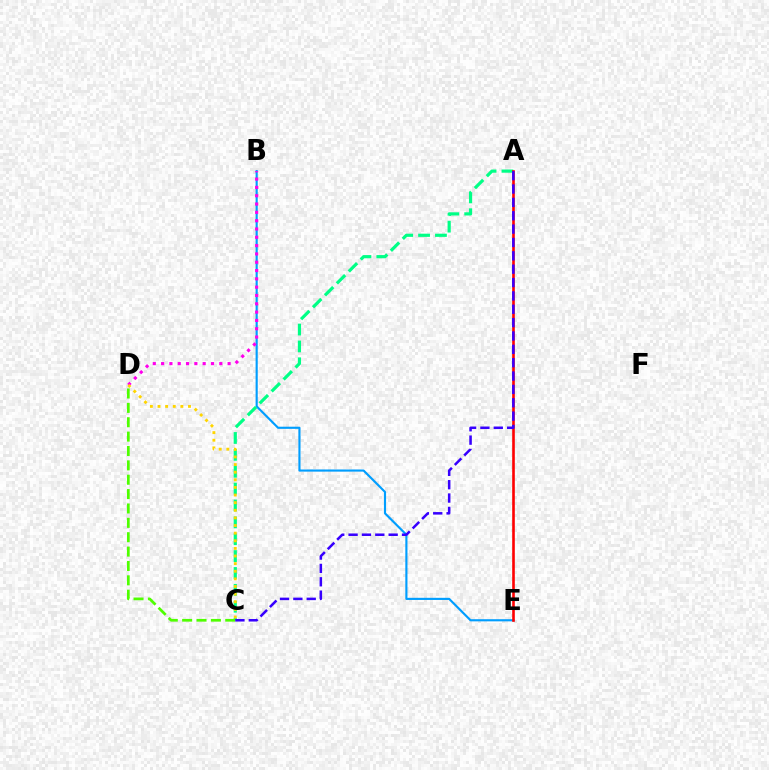{('B', 'E'): [{'color': '#009eff', 'line_style': 'solid', 'thickness': 1.54}], ('A', 'C'): [{'color': '#00ff86', 'line_style': 'dashed', 'thickness': 2.29}, {'color': '#3700ff', 'line_style': 'dashed', 'thickness': 1.81}], ('B', 'D'): [{'color': '#ff00ed', 'line_style': 'dotted', 'thickness': 2.26}], ('C', 'D'): [{'color': '#4fff00', 'line_style': 'dashed', 'thickness': 1.95}, {'color': '#ffd500', 'line_style': 'dotted', 'thickness': 2.07}], ('A', 'E'): [{'color': '#ff0000', 'line_style': 'solid', 'thickness': 1.88}]}